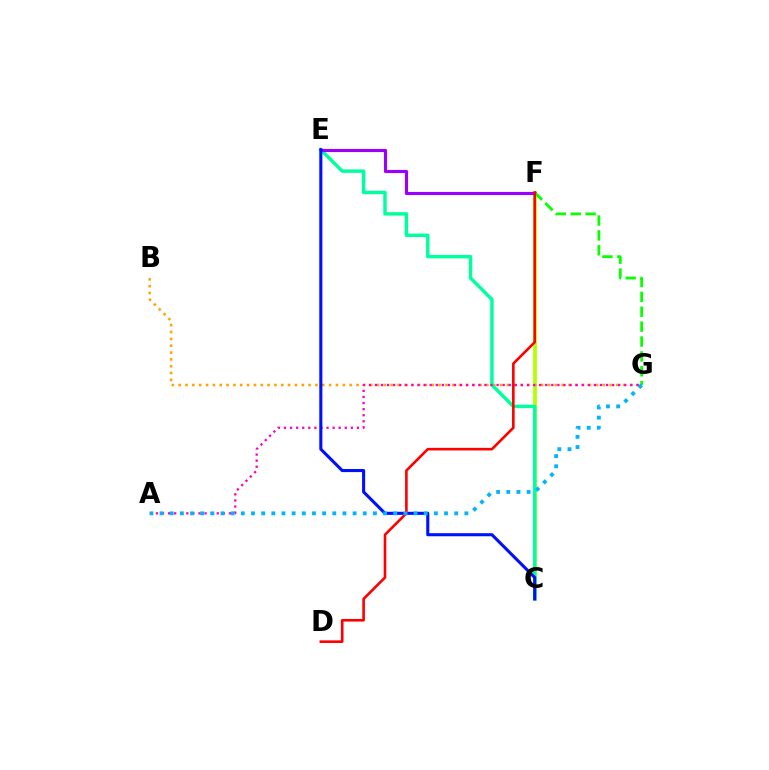{('C', 'F'): [{'color': '#b3ff00', 'line_style': 'solid', 'thickness': 2.68}], ('B', 'G'): [{'color': '#ffa500', 'line_style': 'dotted', 'thickness': 1.86}], ('C', 'E'): [{'color': '#00ff9d', 'line_style': 'solid', 'thickness': 2.48}, {'color': '#0010ff', 'line_style': 'solid', 'thickness': 2.22}], ('A', 'G'): [{'color': '#ff00bd', 'line_style': 'dotted', 'thickness': 1.65}, {'color': '#00b5ff', 'line_style': 'dotted', 'thickness': 2.76}], ('E', 'F'): [{'color': '#9b00ff', 'line_style': 'solid', 'thickness': 2.25}], ('F', 'G'): [{'color': '#08ff00', 'line_style': 'dashed', 'thickness': 2.02}], ('D', 'F'): [{'color': '#ff0000', 'line_style': 'solid', 'thickness': 1.88}]}